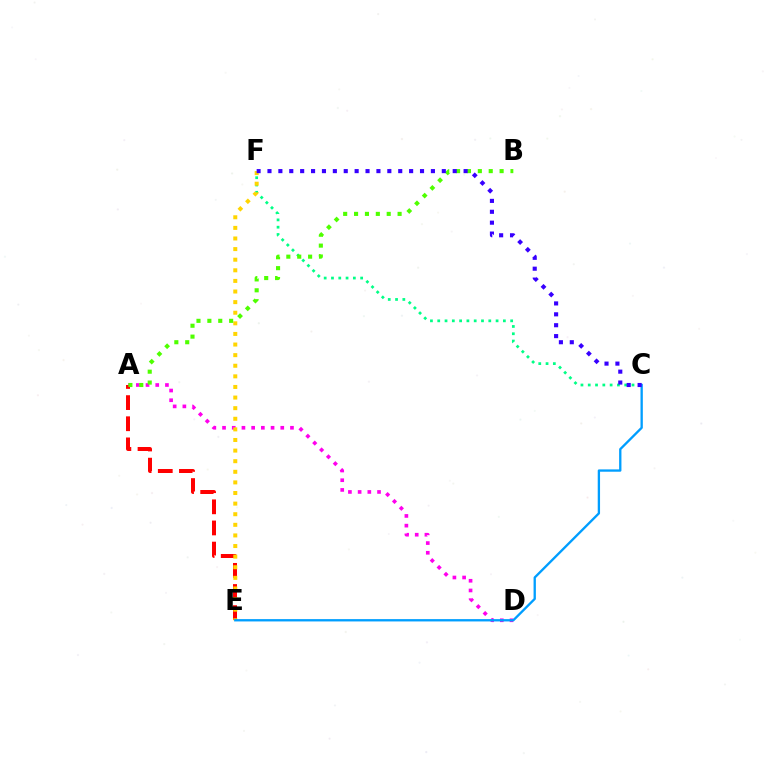{('C', 'F'): [{'color': '#00ff86', 'line_style': 'dotted', 'thickness': 1.98}, {'color': '#3700ff', 'line_style': 'dotted', 'thickness': 2.96}], ('A', 'D'): [{'color': '#ff00ed', 'line_style': 'dotted', 'thickness': 2.64}], ('A', 'E'): [{'color': '#ff0000', 'line_style': 'dashed', 'thickness': 2.87}], ('E', 'F'): [{'color': '#ffd500', 'line_style': 'dotted', 'thickness': 2.88}], ('A', 'B'): [{'color': '#4fff00', 'line_style': 'dotted', 'thickness': 2.96}], ('C', 'E'): [{'color': '#009eff', 'line_style': 'solid', 'thickness': 1.67}]}